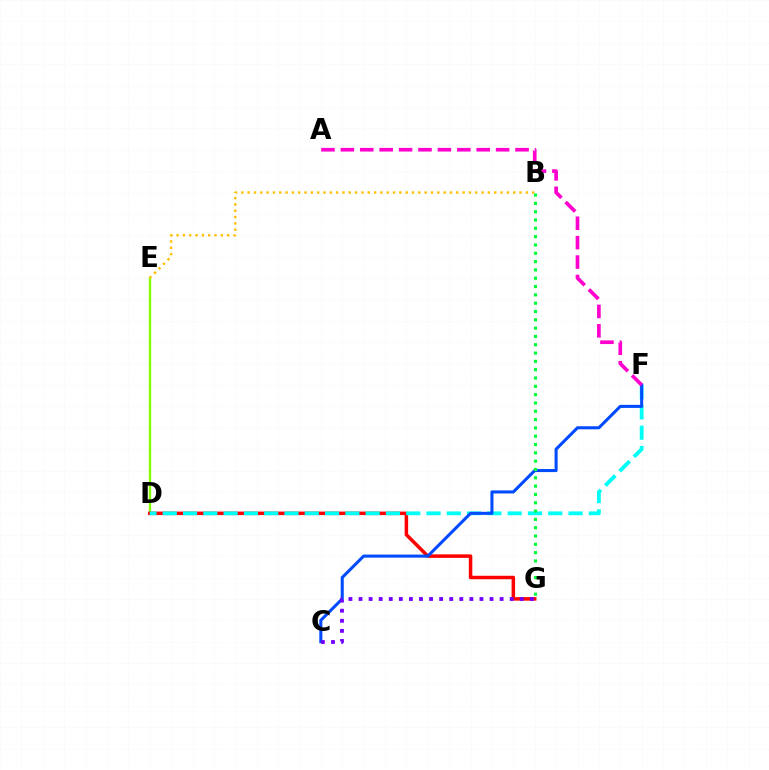{('D', 'E'): [{'color': '#84ff00', 'line_style': 'solid', 'thickness': 1.69}], ('D', 'G'): [{'color': '#ff0000', 'line_style': 'solid', 'thickness': 2.52}], ('B', 'E'): [{'color': '#ffbd00', 'line_style': 'dotted', 'thickness': 1.72}], ('D', 'F'): [{'color': '#00fff6', 'line_style': 'dashed', 'thickness': 2.76}], ('C', 'F'): [{'color': '#004bff', 'line_style': 'solid', 'thickness': 2.2}], ('B', 'G'): [{'color': '#00ff39', 'line_style': 'dotted', 'thickness': 2.26}], ('C', 'G'): [{'color': '#7200ff', 'line_style': 'dotted', 'thickness': 2.74}], ('A', 'F'): [{'color': '#ff00cf', 'line_style': 'dashed', 'thickness': 2.64}]}